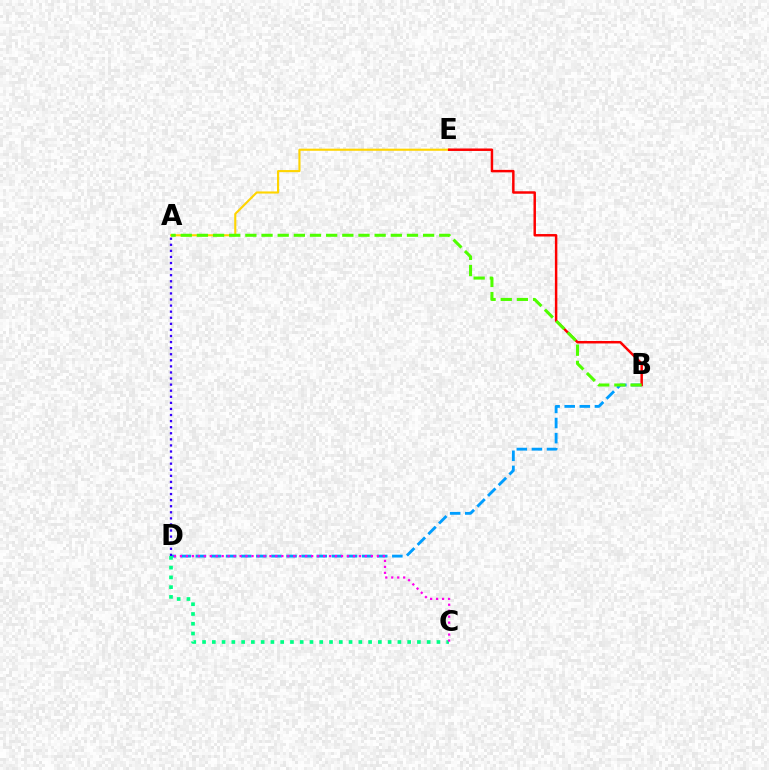{('A', 'E'): [{'color': '#ffd500', 'line_style': 'solid', 'thickness': 1.52}], ('B', 'D'): [{'color': '#009eff', 'line_style': 'dashed', 'thickness': 2.05}], ('C', 'D'): [{'color': '#00ff86', 'line_style': 'dotted', 'thickness': 2.65}, {'color': '#ff00ed', 'line_style': 'dotted', 'thickness': 1.62}], ('A', 'D'): [{'color': '#3700ff', 'line_style': 'dotted', 'thickness': 1.65}], ('B', 'E'): [{'color': '#ff0000', 'line_style': 'solid', 'thickness': 1.78}], ('A', 'B'): [{'color': '#4fff00', 'line_style': 'dashed', 'thickness': 2.2}]}